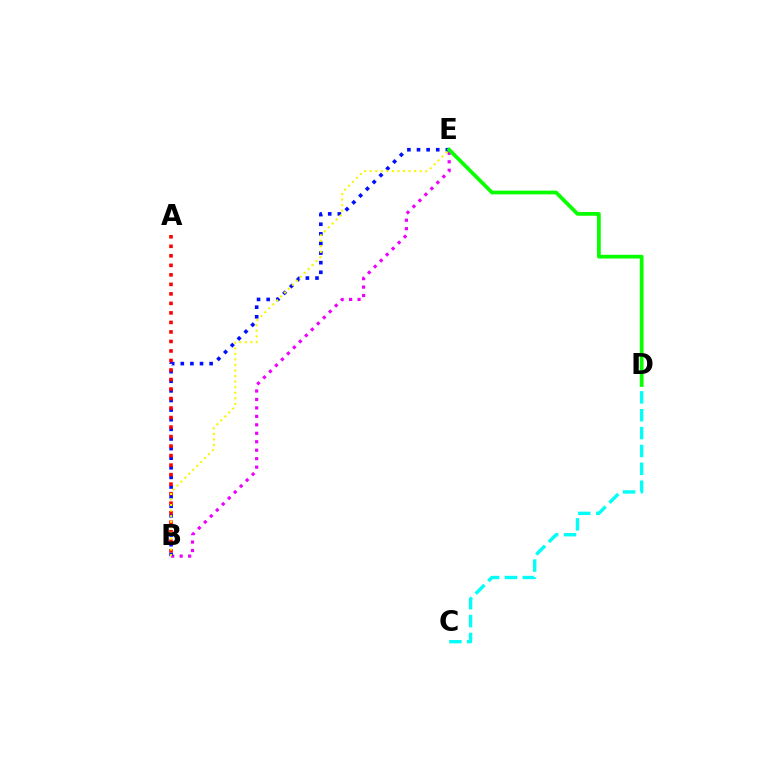{('B', 'E'): [{'color': '#ee00ff', 'line_style': 'dotted', 'thickness': 2.3}, {'color': '#0010ff', 'line_style': 'dotted', 'thickness': 2.61}, {'color': '#fcf500', 'line_style': 'dotted', 'thickness': 1.51}], ('C', 'D'): [{'color': '#00fff6', 'line_style': 'dashed', 'thickness': 2.43}], ('A', 'B'): [{'color': '#ff0000', 'line_style': 'dotted', 'thickness': 2.58}], ('D', 'E'): [{'color': '#08ff00', 'line_style': 'solid', 'thickness': 2.69}]}